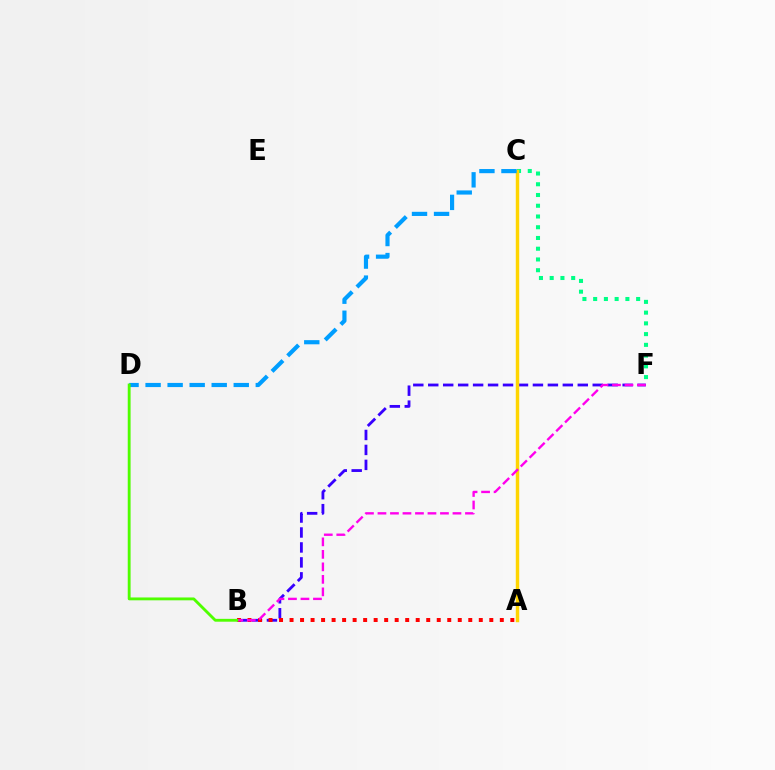{('C', 'F'): [{'color': '#00ff86', 'line_style': 'dotted', 'thickness': 2.92}], ('B', 'F'): [{'color': '#3700ff', 'line_style': 'dashed', 'thickness': 2.03}, {'color': '#ff00ed', 'line_style': 'dashed', 'thickness': 1.7}], ('A', 'C'): [{'color': '#ffd500', 'line_style': 'solid', 'thickness': 2.48}], ('A', 'B'): [{'color': '#ff0000', 'line_style': 'dotted', 'thickness': 2.86}], ('C', 'D'): [{'color': '#009eff', 'line_style': 'dashed', 'thickness': 2.99}], ('B', 'D'): [{'color': '#4fff00', 'line_style': 'solid', 'thickness': 2.05}]}